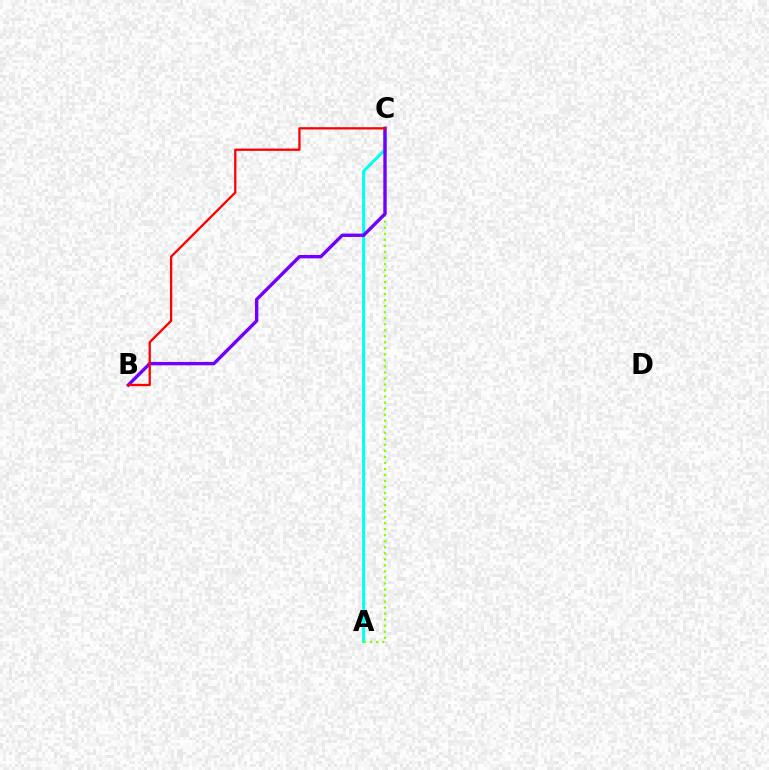{('A', 'C'): [{'color': '#00fff6', 'line_style': 'solid', 'thickness': 2.18}, {'color': '#84ff00', 'line_style': 'dotted', 'thickness': 1.64}], ('B', 'C'): [{'color': '#7200ff', 'line_style': 'solid', 'thickness': 2.43}, {'color': '#ff0000', 'line_style': 'solid', 'thickness': 1.64}]}